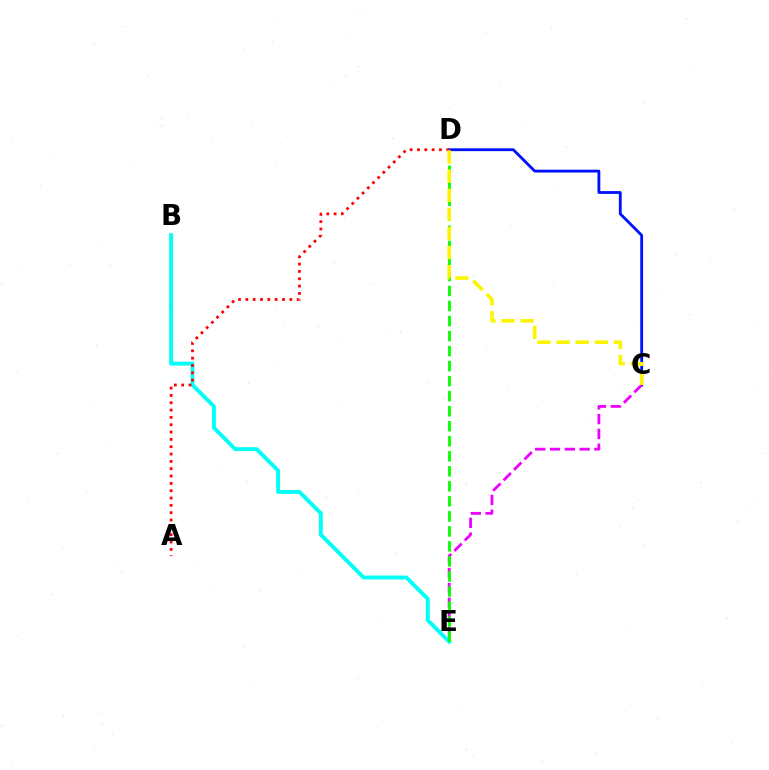{('C', 'D'): [{'color': '#0010ff', 'line_style': 'solid', 'thickness': 2.03}, {'color': '#fcf500', 'line_style': 'dashed', 'thickness': 2.6}], ('B', 'E'): [{'color': '#00fff6', 'line_style': 'solid', 'thickness': 2.81}], ('C', 'E'): [{'color': '#ee00ff', 'line_style': 'dashed', 'thickness': 2.01}], ('D', 'E'): [{'color': '#08ff00', 'line_style': 'dashed', 'thickness': 2.04}], ('A', 'D'): [{'color': '#ff0000', 'line_style': 'dotted', 'thickness': 1.99}]}